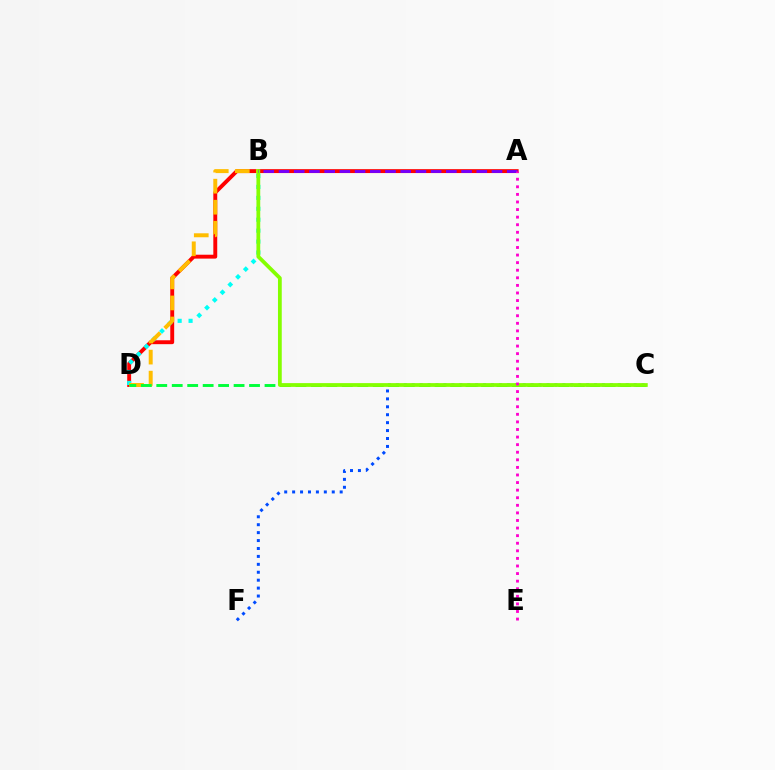{('A', 'D'): [{'color': '#ff0000', 'line_style': 'solid', 'thickness': 2.81}], ('B', 'D'): [{'color': '#00fff6', 'line_style': 'dotted', 'thickness': 2.97}, {'color': '#ffbd00', 'line_style': 'dashed', 'thickness': 2.86}], ('C', 'F'): [{'color': '#004bff', 'line_style': 'dotted', 'thickness': 2.15}], ('C', 'D'): [{'color': '#00ff39', 'line_style': 'dashed', 'thickness': 2.1}], ('B', 'C'): [{'color': '#84ff00', 'line_style': 'solid', 'thickness': 2.72}], ('A', 'B'): [{'color': '#7200ff', 'line_style': 'dashed', 'thickness': 2.07}], ('A', 'E'): [{'color': '#ff00cf', 'line_style': 'dotted', 'thickness': 2.06}]}